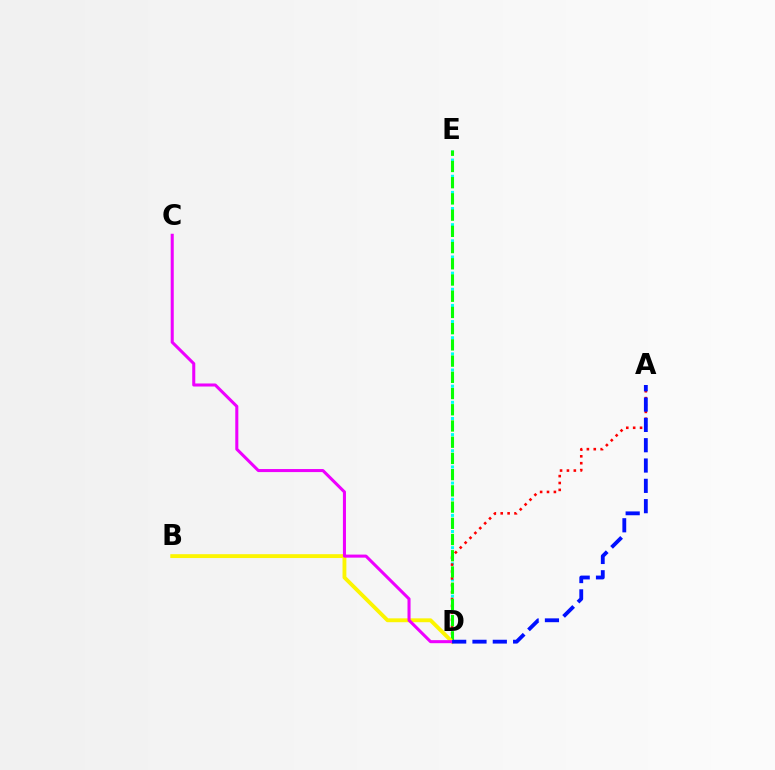{('D', 'E'): [{'color': '#00fff6', 'line_style': 'dotted', 'thickness': 2.19}, {'color': '#08ff00', 'line_style': 'dashed', 'thickness': 2.2}], ('A', 'D'): [{'color': '#ff0000', 'line_style': 'dotted', 'thickness': 1.87}, {'color': '#0010ff', 'line_style': 'dashed', 'thickness': 2.76}], ('B', 'D'): [{'color': '#fcf500', 'line_style': 'solid', 'thickness': 2.77}], ('C', 'D'): [{'color': '#ee00ff', 'line_style': 'solid', 'thickness': 2.2}]}